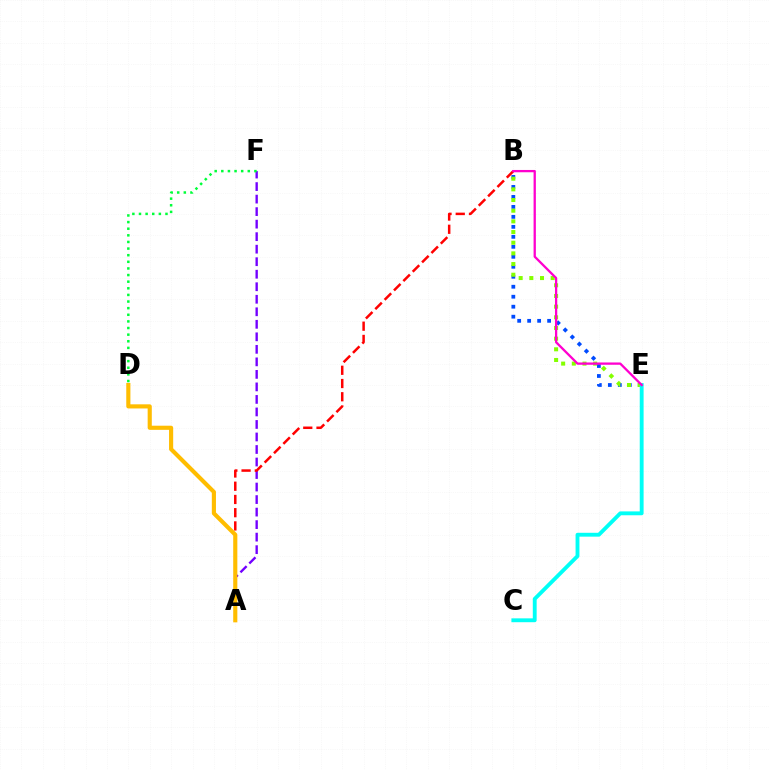{('B', 'E'): [{'color': '#004bff', 'line_style': 'dotted', 'thickness': 2.71}, {'color': '#84ff00', 'line_style': 'dotted', 'thickness': 2.9}, {'color': '#ff00cf', 'line_style': 'solid', 'thickness': 1.65}], ('A', 'F'): [{'color': '#7200ff', 'line_style': 'dashed', 'thickness': 1.7}], ('D', 'F'): [{'color': '#00ff39', 'line_style': 'dotted', 'thickness': 1.8}], ('C', 'E'): [{'color': '#00fff6', 'line_style': 'solid', 'thickness': 2.78}], ('A', 'B'): [{'color': '#ff0000', 'line_style': 'dashed', 'thickness': 1.8}], ('A', 'D'): [{'color': '#ffbd00', 'line_style': 'solid', 'thickness': 2.98}]}